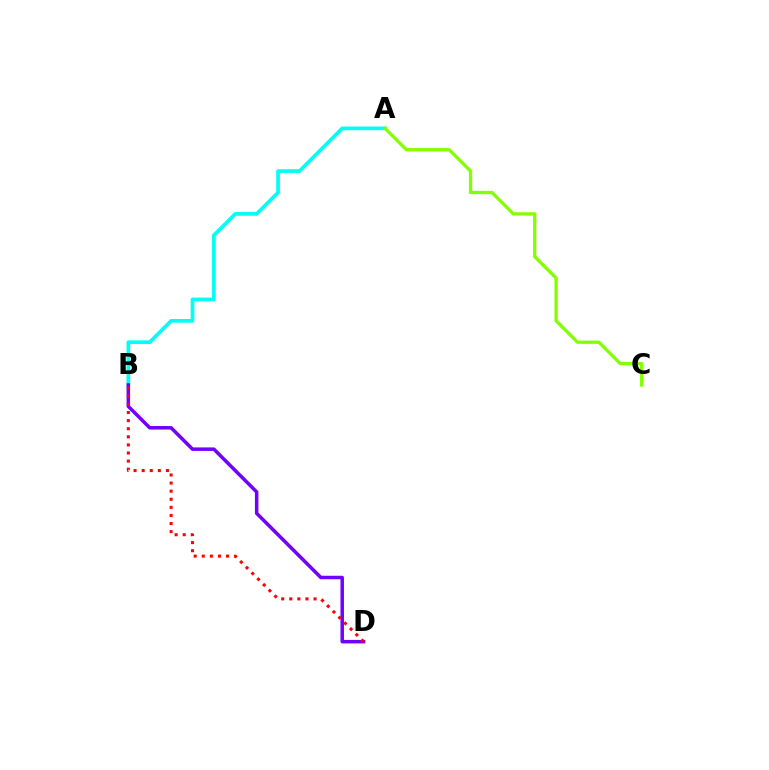{('A', 'B'): [{'color': '#00fff6', 'line_style': 'solid', 'thickness': 2.65}], ('B', 'D'): [{'color': '#7200ff', 'line_style': 'solid', 'thickness': 2.52}, {'color': '#ff0000', 'line_style': 'dotted', 'thickness': 2.2}], ('A', 'C'): [{'color': '#84ff00', 'line_style': 'solid', 'thickness': 2.38}]}